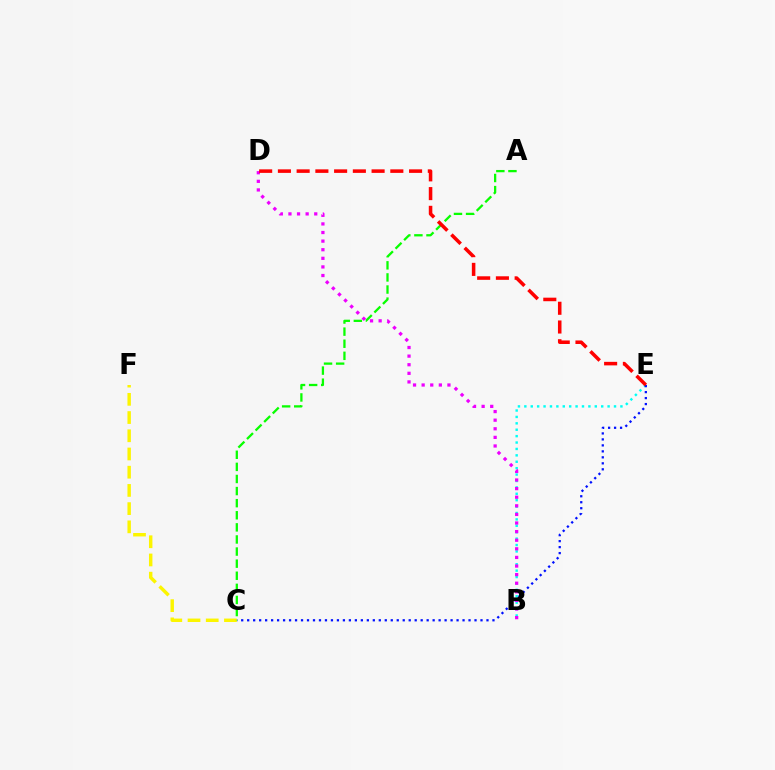{('B', 'E'): [{'color': '#00fff6', 'line_style': 'dotted', 'thickness': 1.74}], ('C', 'E'): [{'color': '#0010ff', 'line_style': 'dotted', 'thickness': 1.63}], ('C', 'F'): [{'color': '#fcf500', 'line_style': 'dashed', 'thickness': 2.47}], ('A', 'C'): [{'color': '#08ff00', 'line_style': 'dashed', 'thickness': 1.64}], ('B', 'D'): [{'color': '#ee00ff', 'line_style': 'dotted', 'thickness': 2.34}], ('D', 'E'): [{'color': '#ff0000', 'line_style': 'dashed', 'thickness': 2.55}]}